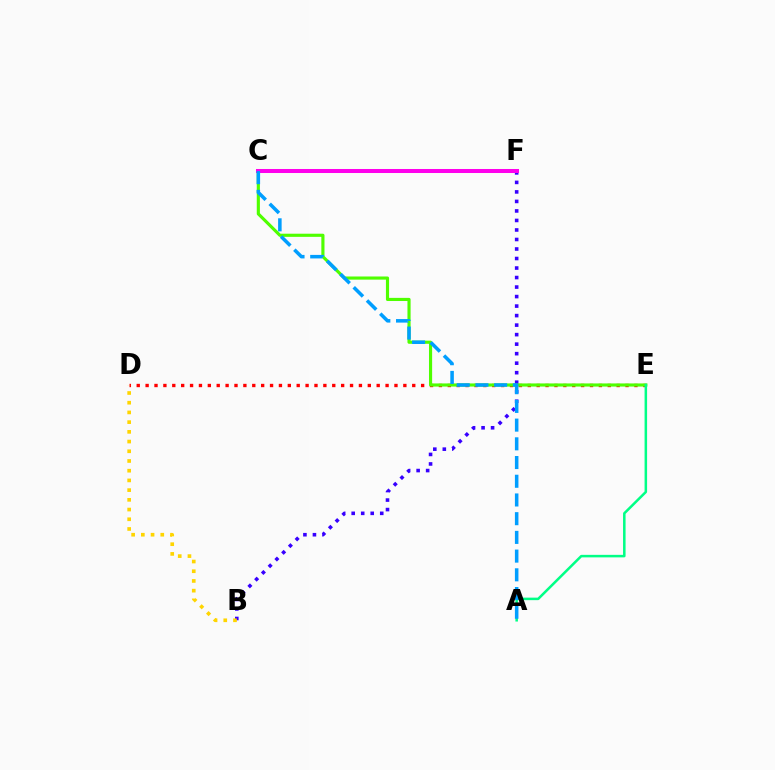{('B', 'F'): [{'color': '#3700ff', 'line_style': 'dotted', 'thickness': 2.59}], ('D', 'E'): [{'color': '#ff0000', 'line_style': 'dotted', 'thickness': 2.41}], ('C', 'E'): [{'color': '#4fff00', 'line_style': 'solid', 'thickness': 2.26}], ('A', 'E'): [{'color': '#00ff86', 'line_style': 'solid', 'thickness': 1.82}], ('B', 'D'): [{'color': '#ffd500', 'line_style': 'dotted', 'thickness': 2.64}], ('C', 'F'): [{'color': '#ff00ed', 'line_style': 'solid', 'thickness': 2.89}], ('A', 'C'): [{'color': '#009eff', 'line_style': 'dashed', 'thickness': 2.54}]}